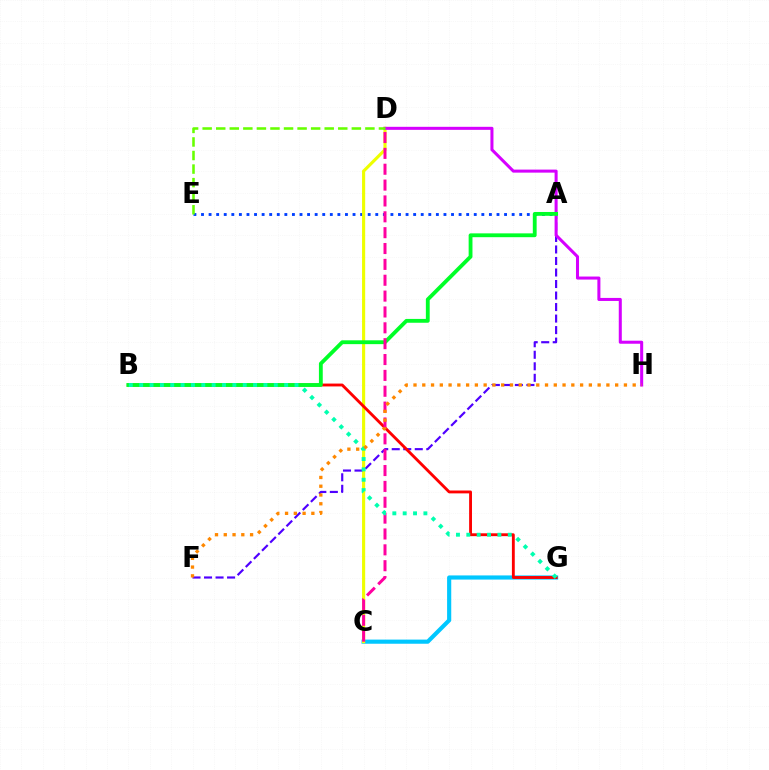{('A', 'E'): [{'color': '#003fff', 'line_style': 'dotted', 'thickness': 2.06}], ('C', 'G'): [{'color': '#00c7ff', 'line_style': 'solid', 'thickness': 2.99}], ('C', 'D'): [{'color': '#eeff00', 'line_style': 'solid', 'thickness': 2.25}, {'color': '#ff00a0', 'line_style': 'dashed', 'thickness': 2.15}], ('A', 'F'): [{'color': '#4f00ff', 'line_style': 'dashed', 'thickness': 1.56}], ('B', 'G'): [{'color': '#ff0000', 'line_style': 'solid', 'thickness': 2.06}, {'color': '#00ffaf', 'line_style': 'dotted', 'thickness': 2.81}], ('D', 'H'): [{'color': '#d600ff', 'line_style': 'solid', 'thickness': 2.19}], ('D', 'E'): [{'color': '#66ff00', 'line_style': 'dashed', 'thickness': 1.84}], ('A', 'B'): [{'color': '#00ff27', 'line_style': 'solid', 'thickness': 2.76}], ('F', 'H'): [{'color': '#ff8800', 'line_style': 'dotted', 'thickness': 2.38}]}